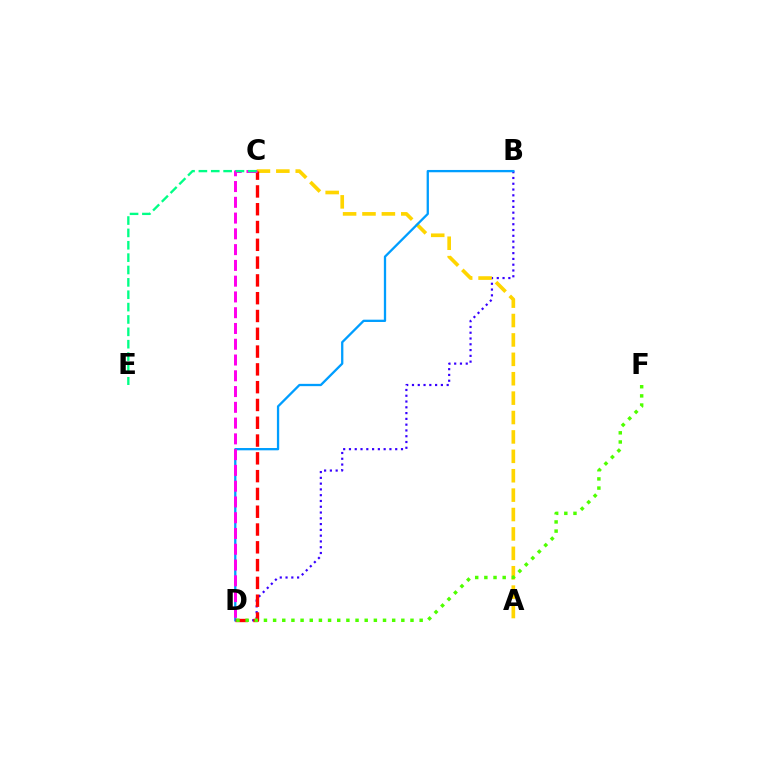{('B', 'D'): [{'color': '#3700ff', 'line_style': 'dotted', 'thickness': 1.57}, {'color': '#009eff', 'line_style': 'solid', 'thickness': 1.65}], ('A', 'C'): [{'color': '#ffd500', 'line_style': 'dashed', 'thickness': 2.64}], ('C', 'D'): [{'color': '#ff0000', 'line_style': 'dashed', 'thickness': 2.42}, {'color': '#ff00ed', 'line_style': 'dashed', 'thickness': 2.14}], ('D', 'F'): [{'color': '#4fff00', 'line_style': 'dotted', 'thickness': 2.49}], ('C', 'E'): [{'color': '#00ff86', 'line_style': 'dashed', 'thickness': 1.68}]}